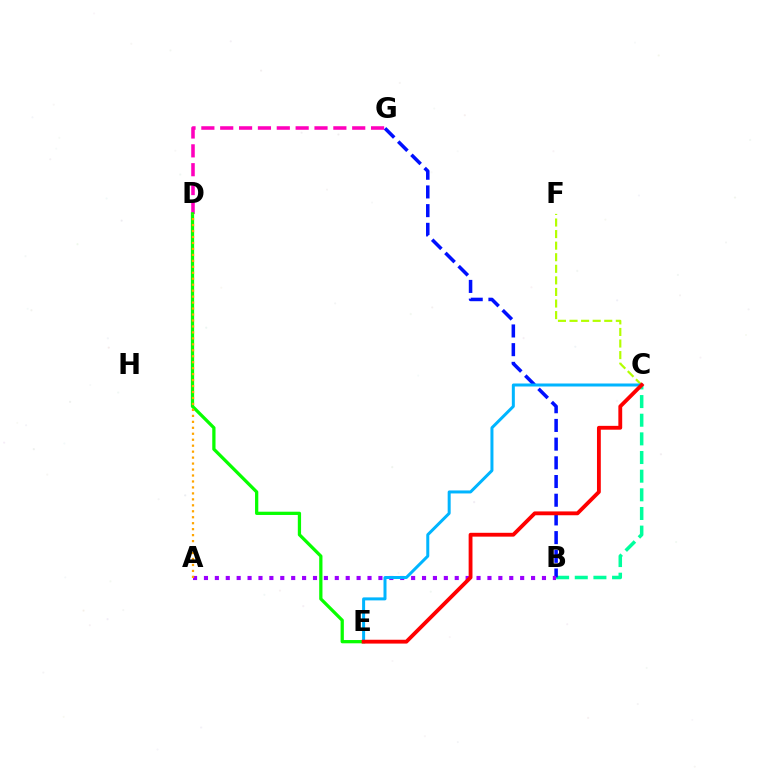{('B', 'C'): [{'color': '#00ff9d', 'line_style': 'dashed', 'thickness': 2.53}], ('B', 'G'): [{'color': '#0010ff', 'line_style': 'dashed', 'thickness': 2.54}], ('C', 'F'): [{'color': '#b3ff00', 'line_style': 'dashed', 'thickness': 1.57}], ('A', 'B'): [{'color': '#9b00ff', 'line_style': 'dotted', 'thickness': 2.96}], ('D', 'G'): [{'color': '#ff00bd', 'line_style': 'dashed', 'thickness': 2.56}], ('D', 'E'): [{'color': '#08ff00', 'line_style': 'solid', 'thickness': 2.35}], ('A', 'D'): [{'color': '#ffa500', 'line_style': 'dotted', 'thickness': 1.62}], ('C', 'E'): [{'color': '#00b5ff', 'line_style': 'solid', 'thickness': 2.16}, {'color': '#ff0000', 'line_style': 'solid', 'thickness': 2.76}]}